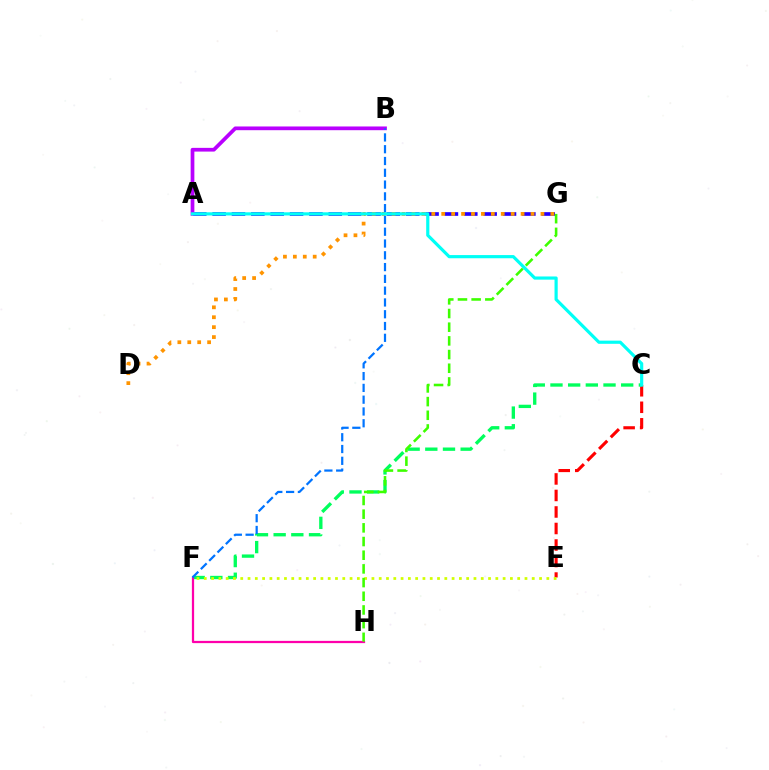{('A', 'G'): [{'color': '#2500ff', 'line_style': 'dashed', 'thickness': 2.63}], ('C', 'E'): [{'color': '#ff0000', 'line_style': 'dashed', 'thickness': 2.24}], ('C', 'F'): [{'color': '#00ff5c', 'line_style': 'dashed', 'thickness': 2.4}], ('E', 'F'): [{'color': '#d1ff00', 'line_style': 'dotted', 'thickness': 1.98}], ('F', 'H'): [{'color': '#ff00ac', 'line_style': 'solid', 'thickness': 1.61}], ('A', 'B'): [{'color': '#b900ff', 'line_style': 'solid', 'thickness': 2.68}], ('G', 'H'): [{'color': '#3dff00', 'line_style': 'dashed', 'thickness': 1.86}], ('D', 'G'): [{'color': '#ff9400', 'line_style': 'dotted', 'thickness': 2.7}], ('B', 'F'): [{'color': '#0074ff', 'line_style': 'dashed', 'thickness': 1.6}], ('A', 'C'): [{'color': '#00fff6', 'line_style': 'solid', 'thickness': 2.28}]}